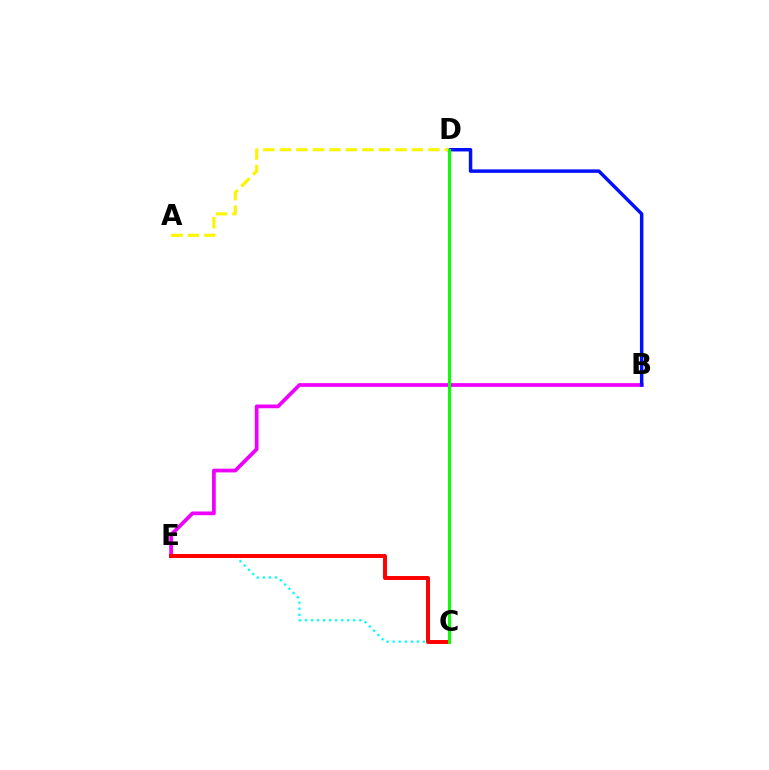{('B', 'E'): [{'color': '#ee00ff', 'line_style': 'solid', 'thickness': 2.68}], ('C', 'E'): [{'color': '#00fff6', 'line_style': 'dotted', 'thickness': 1.64}, {'color': '#ff0000', 'line_style': 'solid', 'thickness': 2.84}], ('B', 'D'): [{'color': '#0010ff', 'line_style': 'solid', 'thickness': 2.49}], ('A', 'D'): [{'color': '#fcf500', 'line_style': 'dashed', 'thickness': 2.24}], ('C', 'D'): [{'color': '#08ff00', 'line_style': 'solid', 'thickness': 2.12}]}